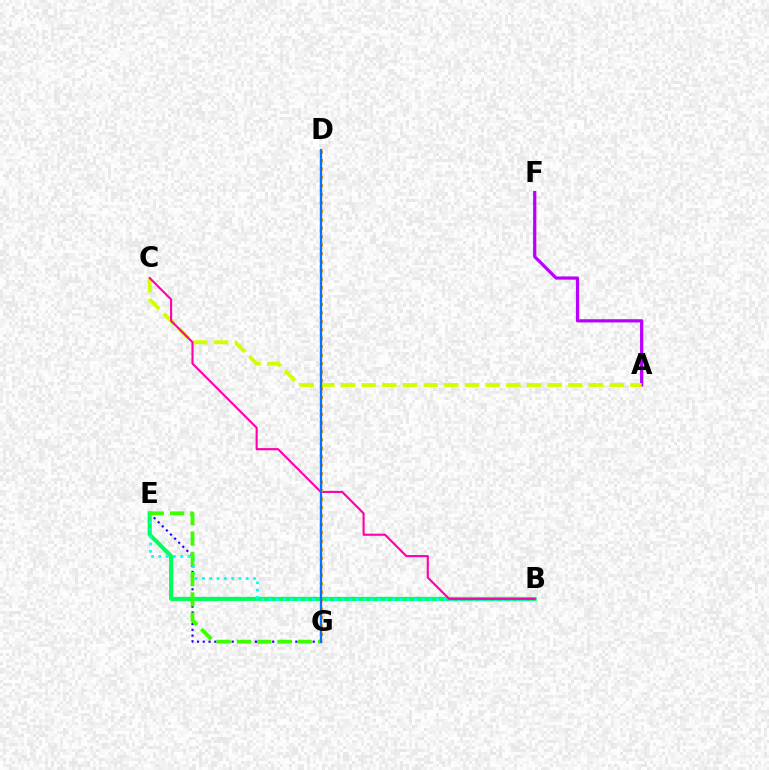{('A', 'F'): [{'color': '#b900ff', 'line_style': 'solid', 'thickness': 2.32}], ('E', 'G'): [{'color': '#2500ff', 'line_style': 'dotted', 'thickness': 1.57}, {'color': '#3dff00', 'line_style': 'dashed', 'thickness': 2.76}], ('B', 'E'): [{'color': '#00ff5c', 'line_style': 'solid', 'thickness': 2.95}, {'color': '#00fff6', 'line_style': 'dotted', 'thickness': 1.98}], ('A', 'C'): [{'color': '#d1ff00', 'line_style': 'dashed', 'thickness': 2.81}], ('D', 'G'): [{'color': '#ff0000', 'line_style': 'dotted', 'thickness': 1.56}, {'color': '#ff9400', 'line_style': 'dotted', 'thickness': 2.3}, {'color': '#0074ff', 'line_style': 'solid', 'thickness': 1.65}], ('B', 'C'): [{'color': '#ff00ac', 'line_style': 'solid', 'thickness': 1.53}]}